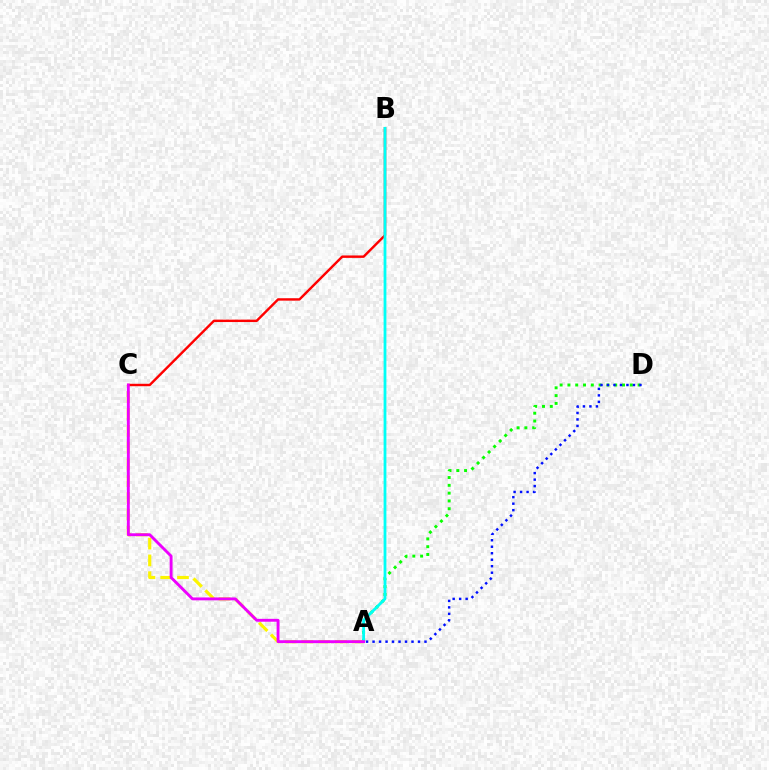{('A', 'D'): [{'color': '#08ff00', 'line_style': 'dotted', 'thickness': 2.12}, {'color': '#0010ff', 'line_style': 'dotted', 'thickness': 1.76}], ('A', 'C'): [{'color': '#fcf500', 'line_style': 'dashed', 'thickness': 2.28}, {'color': '#ee00ff', 'line_style': 'solid', 'thickness': 2.08}], ('B', 'C'): [{'color': '#ff0000', 'line_style': 'solid', 'thickness': 1.74}], ('A', 'B'): [{'color': '#00fff6', 'line_style': 'solid', 'thickness': 2.01}]}